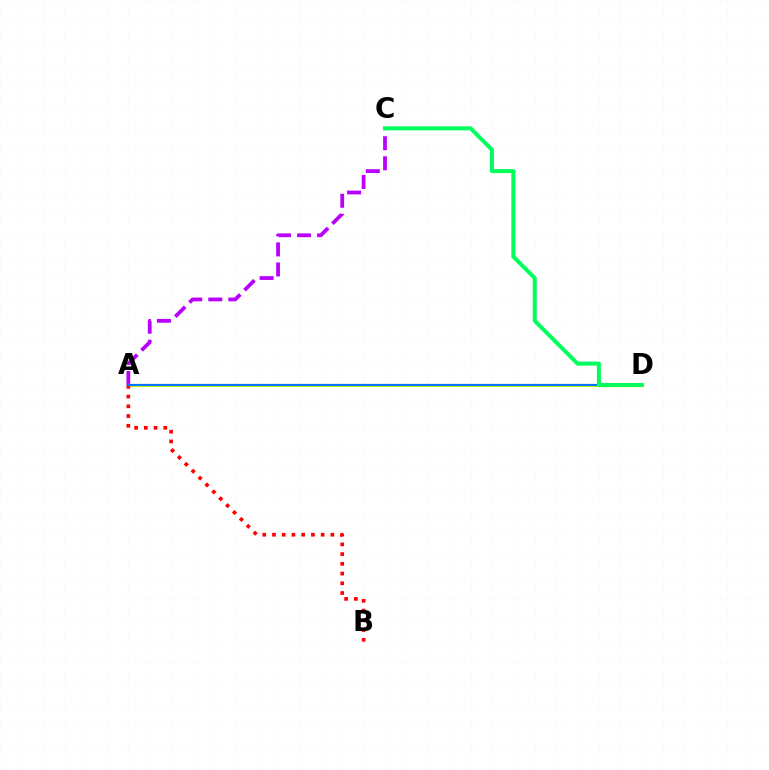{('A', 'C'): [{'color': '#b900ff', 'line_style': 'dashed', 'thickness': 2.73}], ('A', 'D'): [{'color': '#d1ff00', 'line_style': 'solid', 'thickness': 2.33}, {'color': '#0074ff', 'line_style': 'solid', 'thickness': 1.55}], ('A', 'B'): [{'color': '#ff0000', 'line_style': 'dotted', 'thickness': 2.65}], ('C', 'D'): [{'color': '#00ff5c', 'line_style': 'solid', 'thickness': 2.87}]}